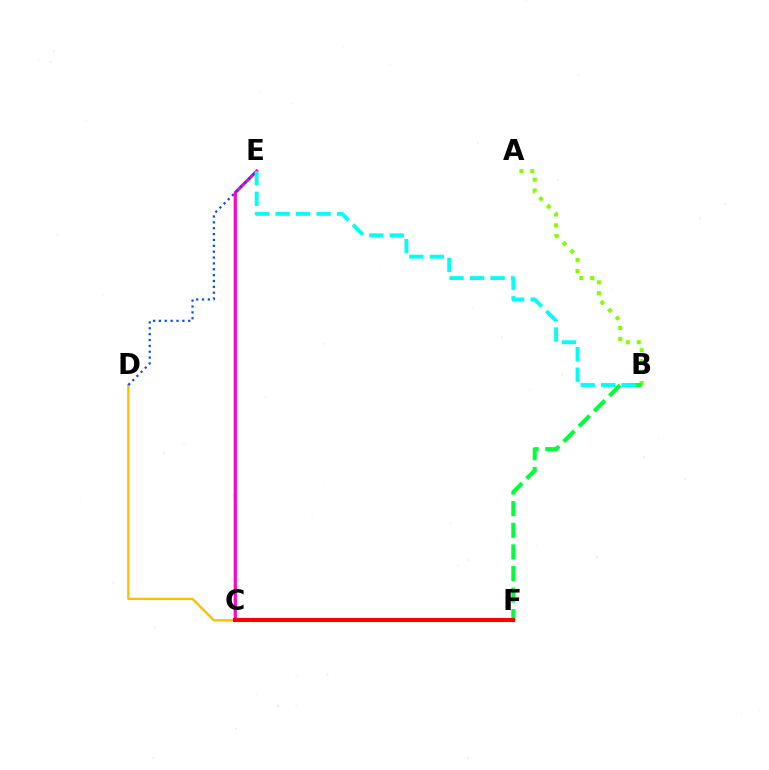{('A', 'B'): [{'color': '#84ff00', 'line_style': 'dotted', 'thickness': 2.96}], ('C', 'F'): [{'color': '#7200ff', 'line_style': 'dashed', 'thickness': 2.04}, {'color': '#ff0000', 'line_style': 'solid', 'thickness': 2.93}], ('B', 'F'): [{'color': '#00ff39', 'line_style': 'dashed', 'thickness': 2.93}], ('C', 'D'): [{'color': '#ffbd00', 'line_style': 'solid', 'thickness': 1.66}], ('C', 'E'): [{'color': '#ff00cf', 'line_style': 'solid', 'thickness': 2.31}], ('D', 'E'): [{'color': '#004bff', 'line_style': 'dotted', 'thickness': 1.59}], ('B', 'E'): [{'color': '#00fff6', 'line_style': 'dashed', 'thickness': 2.79}]}